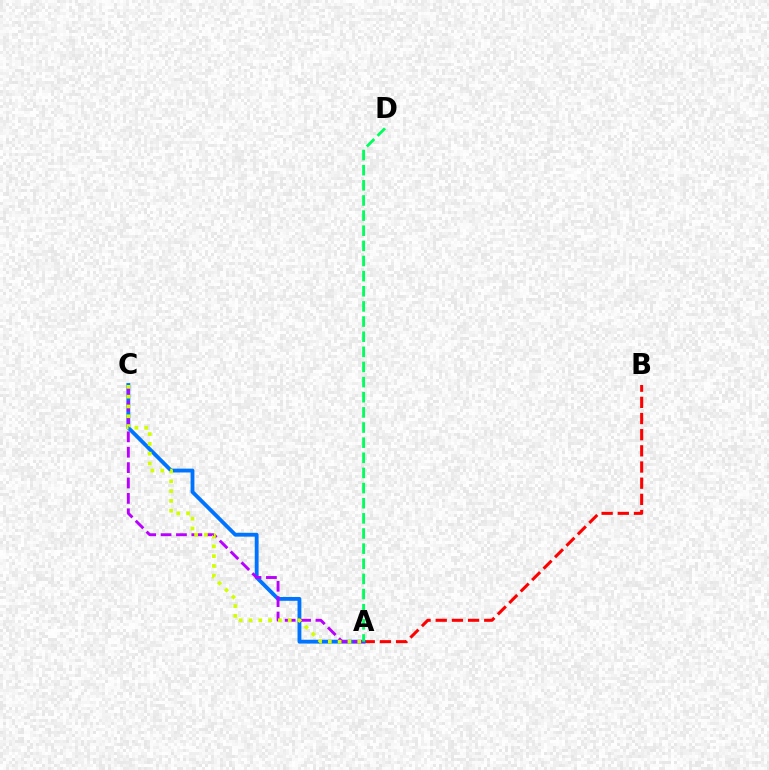{('A', 'B'): [{'color': '#ff0000', 'line_style': 'dashed', 'thickness': 2.2}], ('A', 'C'): [{'color': '#0074ff', 'line_style': 'solid', 'thickness': 2.76}, {'color': '#b900ff', 'line_style': 'dashed', 'thickness': 2.09}, {'color': '#d1ff00', 'line_style': 'dotted', 'thickness': 2.66}], ('A', 'D'): [{'color': '#00ff5c', 'line_style': 'dashed', 'thickness': 2.06}]}